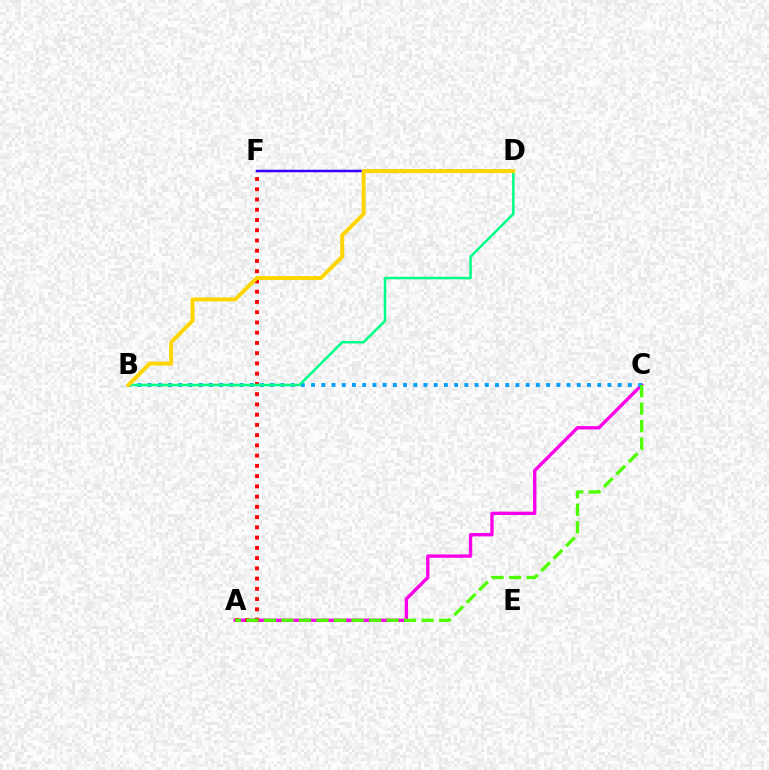{('A', 'C'): [{'color': '#ff00ed', 'line_style': 'solid', 'thickness': 2.41}, {'color': '#4fff00', 'line_style': 'dashed', 'thickness': 2.38}], ('D', 'F'): [{'color': '#3700ff', 'line_style': 'solid', 'thickness': 1.79}], ('B', 'C'): [{'color': '#009eff', 'line_style': 'dotted', 'thickness': 2.78}], ('A', 'F'): [{'color': '#ff0000', 'line_style': 'dotted', 'thickness': 2.78}], ('B', 'D'): [{'color': '#00ff86', 'line_style': 'solid', 'thickness': 1.82}, {'color': '#ffd500', 'line_style': 'solid', 'thickness': 2.83}]}